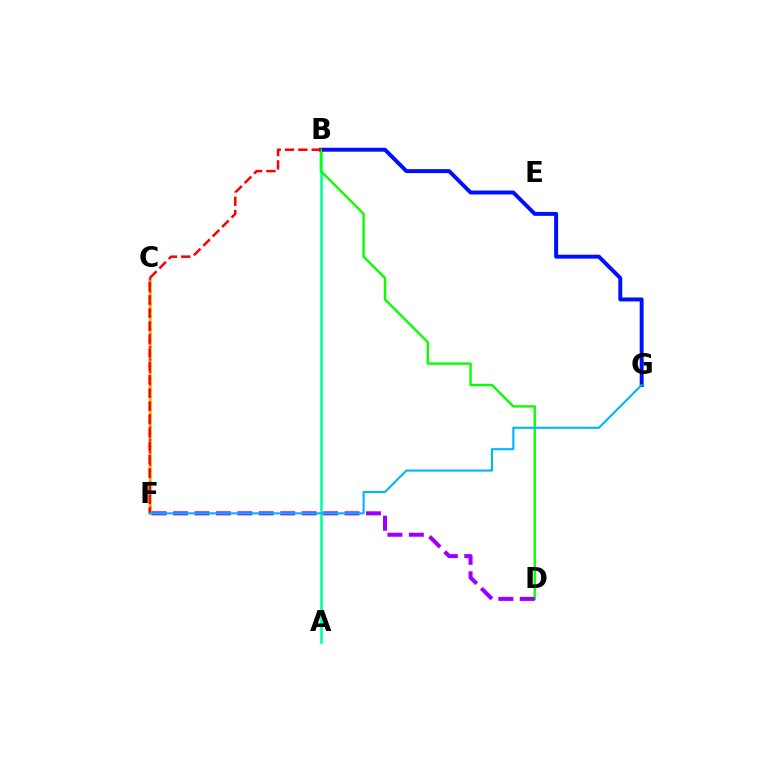{('A', 'B'): [{'color': '#00ff9d', 'line_style': 'solid', 'thickness': 1.85}], ('C', 'F'): [{'color': '#b3ff00', 'line_style': 'solid', 'thickness': 2.29}, {'color': '#ffa500', 'line_style': 'solid', 'thickness': 1.78}, {'color': '#ff00bd', 'line_style': 'dotted', 'thickness': 1.68}], ('B', 'G'): [{'color': '#0010ff', 'line_style': 'solid', 'thickness': 2.85}], ('B', 'D'): [{'color': '#08ff00', 'line_style': 'solid', 'thickness': 1.71}], ('D', 'F'): [{'color': '#9b00ff', 'line_style': 'dashed', 'thickness': 2.91}], ('B', 'F'): [{'color': '#ff0000', 'line_style': 'dashed', 'thickness': 1.81}], ('F', 'G'): [{'color': '#00b5ff', 'line_style': 'solid', 'thickness': 1.51}]}